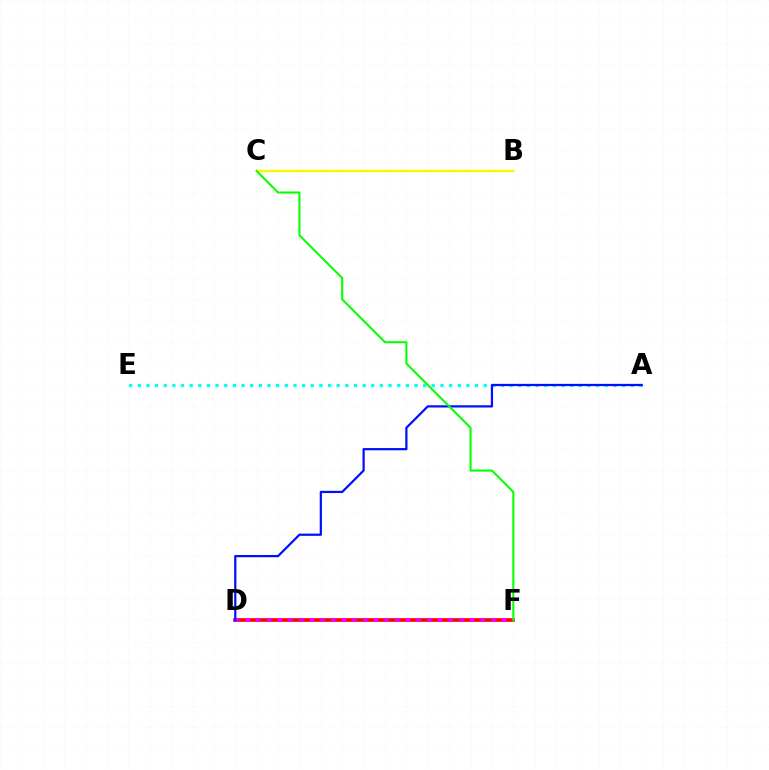{('B', 'C'): [{'color': '#fcf500', 'line_style': 'solid', 'thickness': 1.72}], ('D', 'F'): [{'color': '#ff0000', 'line_style': 'solid', 'thickness': 2.6}, {'color': '#ee00ff', 'line_style': 'dotted', 'thickness': 2.9}], ('A', 'E'): [{'color': '#00fff6', 'line_style': 'dotted', 'thickness': 2.35}], ('A', 'D'): [{'color': '#0010ff', 'line_style': 'solid', 'thickness': 1.61}], ('C', 'F'): [{'color': '#08ff00', 'line_style': 'solid', 'thickness': 1.5}]}